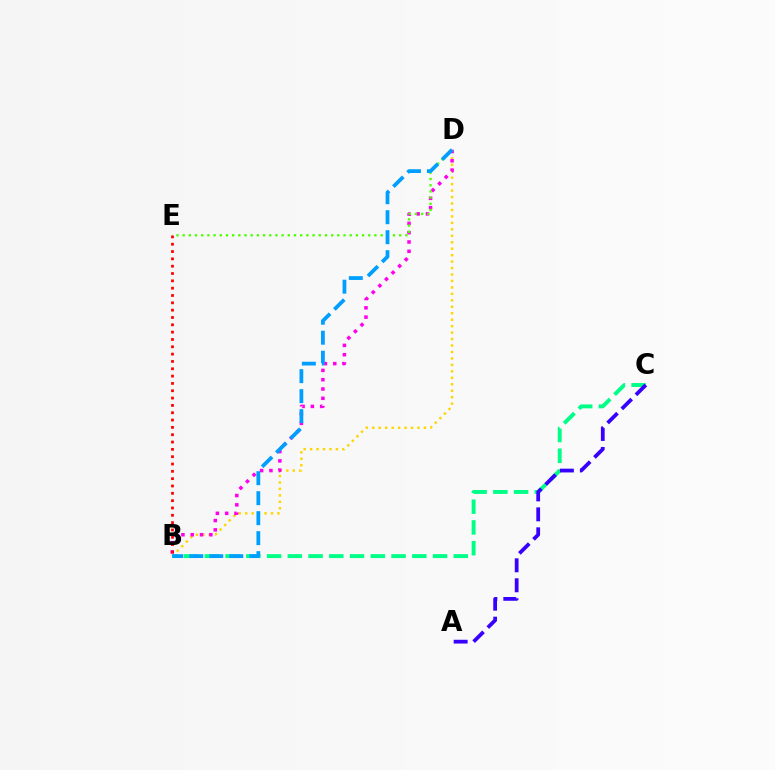{('B', 'D'): [{'color': '#ffd500', 'line_style': 'dotted', 'thickness': 1.75}, {'color': '#ff00ed', 'line_style': 'dotted', 'thickness': 2.53}, {'color': '#009eff', 'line_style': 'dashed', 'thickness': 2.72}], ('B', 'C'): [{'color': '#00ff86', 'line_style': 'dashed', 'thickness': 2.82}], ('D', 'E'): [{'color': '#4fff00', 'line_style': 'dotted', 'thickness': 1.68}], ('B', 'E'): [{'color': '#ff0000', 'line_style': 'dotted', 'thickness': 1.99}], ('A', 'C'): [{'color': '#3700ff', 'line_style': 'dashed', 'thickness': 2.71}]}